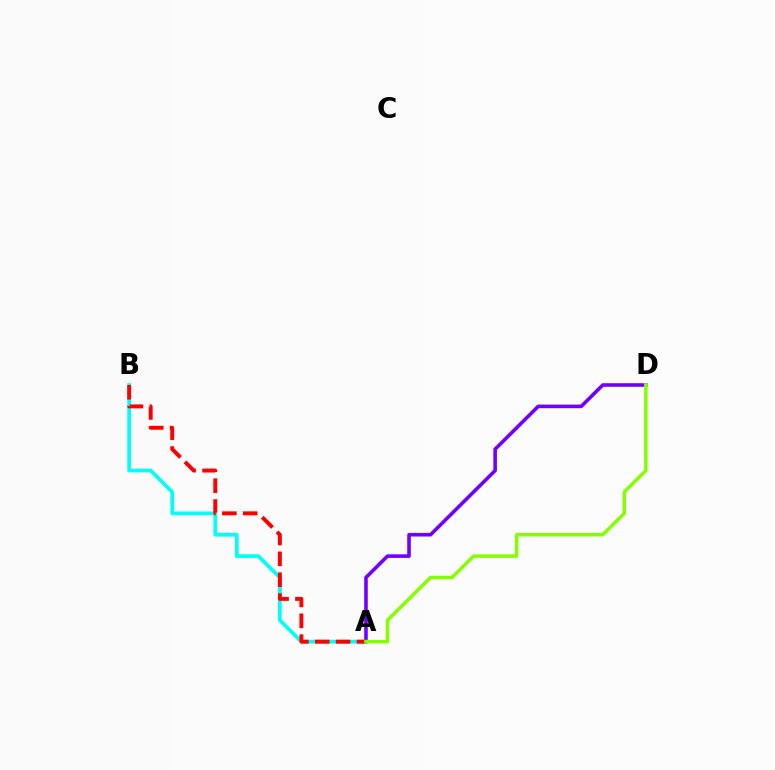{('A', 'D'): [{'color': '#7200ff', 'line_style': 'solid', 'thickness': 2.59}, {'color': '#84ff00', 'line_style': 'solid', 'thickness': 2.51}], ('A', 'B'): [{'color': '#00fff6', 'line_style': 'solid', 'thickness': 2.68}, {'color': '#ff0000', 'line_style': 'dashed', 'thickness': 2.83}]}